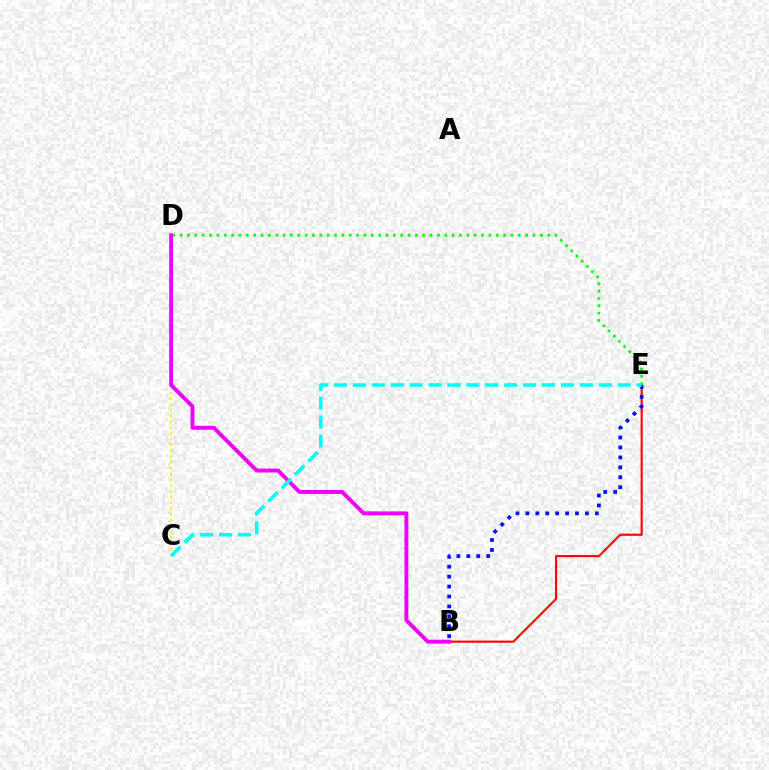{('B', 'E'): [{'color': '#ff0000', 'line_style': 'solid', 'thickness': 1.52}, {'color': '#0010ff', 'line_style': 'dotted', 'thickness': 2.7}], ('D', 'E'): [{'color': '#08ff00', 'line_style': 'dotted', 'thickness': 2.0}], ('C', 'D'): [{'color': '#fcf500', 'line_style': 'dotted', 'thickness': 1.57}], ('B', 'D'): [{'color': '#ee00ff', 'line_style': 'solid', 'thickness': 2.81}], ('C', 'E'): [{'color': '#00fff6', 'line_style': 'dashed', 'thickness': 2.57}]}